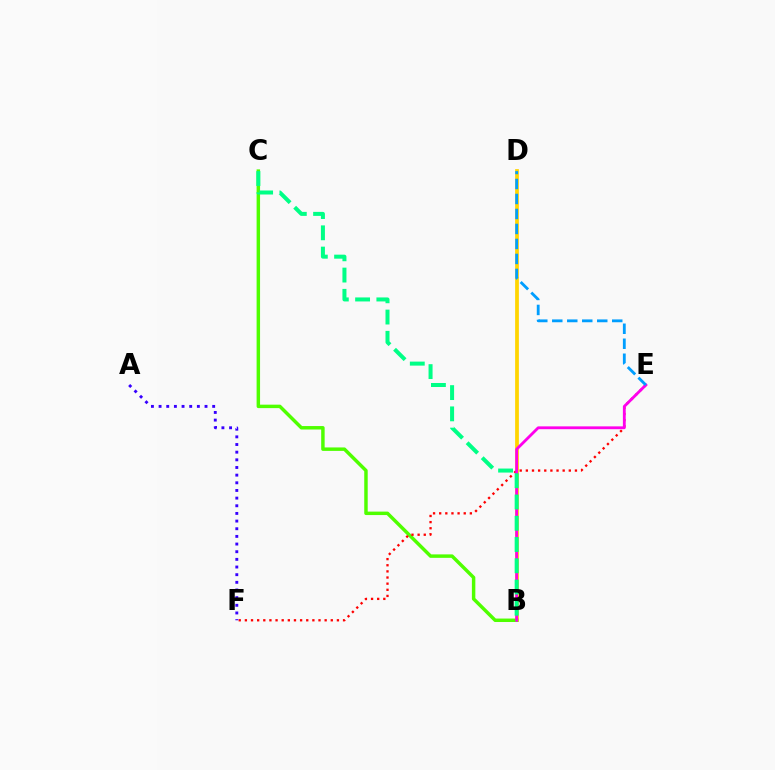{('B', 'D'): [{'color': '#ffd500', 'line_style': 'solid', 'thickness': 2.69}], ('B', 'C'): [{'color': '#4fff00', 'line_style': 'solid', 'thickness': 2.49}, {'color': '#00ff86', 'line_style': 'dashed', 'thickness': 2.89}], ('E', 'F'): [{'color': '#ff0000', 'line_style': 'dotted', 'thickness': 1.67}], ('A', 'F'): [{'color': '#3700ff', 'line_style': 'dotted', 'thickness': 2.08}], ('B', 'E'): [{'color': '#ff00ed', 'line_style': 'solid', 'thickness': 2.04}], ('D', 'E'): [{'color': '#009eff', 'line_style': 'dashed', 'thickness': 2.04}]}